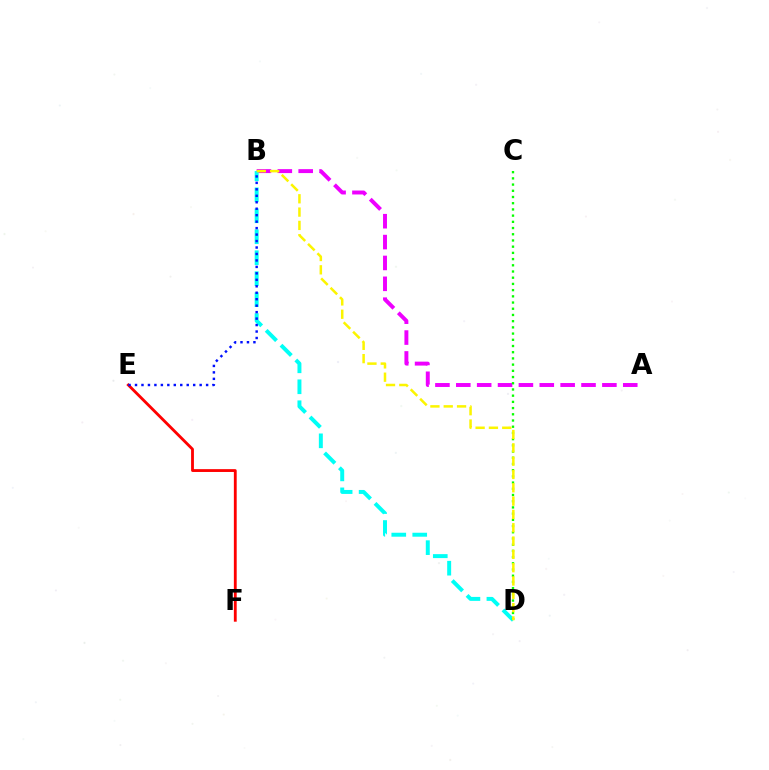{('A', 'B'): [{'color': '#ee00ff', 'line_style': 'dashed', 'thickness': 2.84}], ('E', 'F'): [{'color': '#ff0000', 'line_style': 'solid', 'thickness': 2.04}], ('B', 'D'): [{'color': '#00fff6', 'line_style': 'dashed', 'thickness': 2.85}, {'color': '#fcf500', 'line_style': 'dashed', 'thickness': 1.81}], ('C', 'D'): [{'color': '#08ff00', 'line_style': 'dotted', 'thickness': 1.69}], ('B', 'E'): [{'color': '#0010ff', 'line_style': 'dotted', 'thickness': 1.76}]}